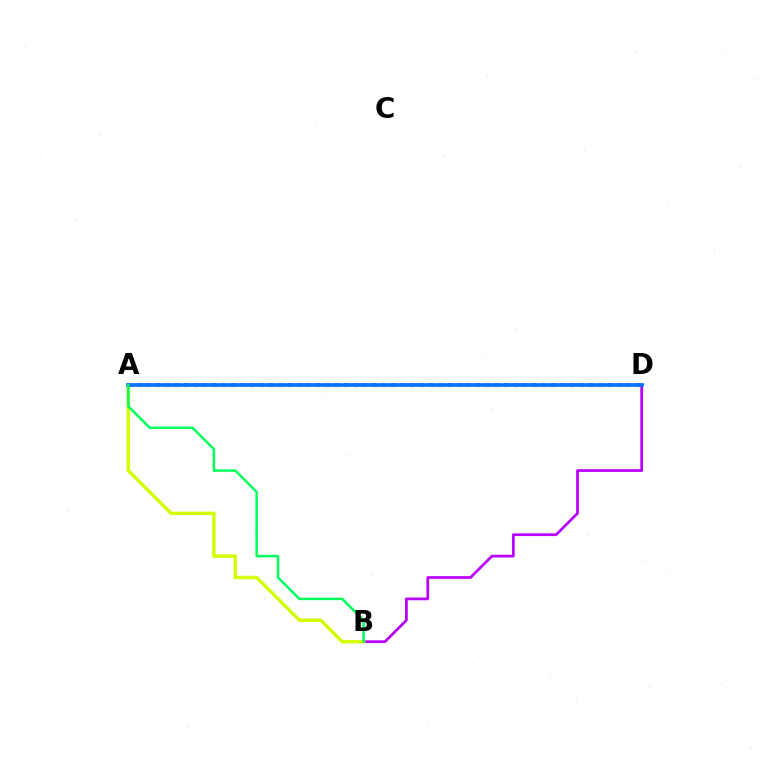{('B', 'D'): [{'color': '#b900ff', 'line_style': 'solid', 'thickness': 1.96}], ('A', 'B'): [{'color': '#d1ff00', 'line_style': 'solid', 'thickness': 2.48}, {'color': '#00ff5c', 'line_style': 'solid', 'thickness': 1.79}], ('A', 'D'): [{'color': '#ff0000', 'line_style': 'dotted', 'thickness': 2.56}, {'color': '#0074ff', 'line_style': 'solid', 'thickness': 2.67}]}